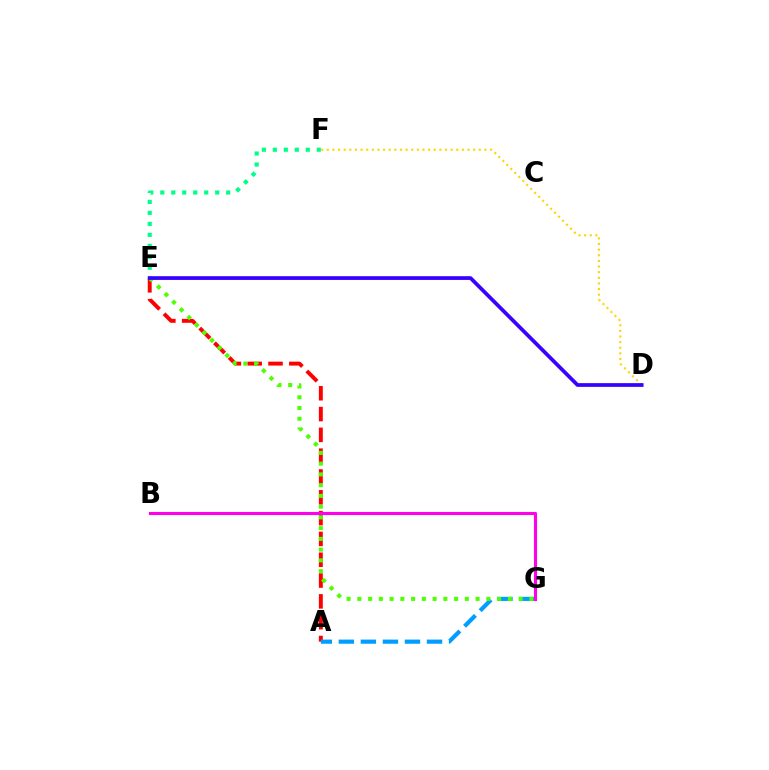{('A', 'E'): [{'color': '#ff0000', 'line_style': 'dashed', 'thickness': 2.83}], ('A', 'G'): [{'color': '#009eff', 'line_style': 'dashed', 'thickness': 2.99}], ('E', 'G'): [{'color': '#4fff00', 'line_style': 'dotted', 'thickness': 2.92}], ('B', 'G'): [{'color': '#ff00ed', 'line_style': 'solid', 'thickness': 2.24}], ('D', 'F'): [{'color': '#ffd500', 'line_style': 'dotted', 'thickness': 1.53}], ('E', 'F'): [{'color': '#00ff86', 'line_style': 'dotted', 'thickness': 2.98}], ('D', 'E'): [{'color': '#3700ff', 'line_style': 'solid', 'thickness': 2.69}]}